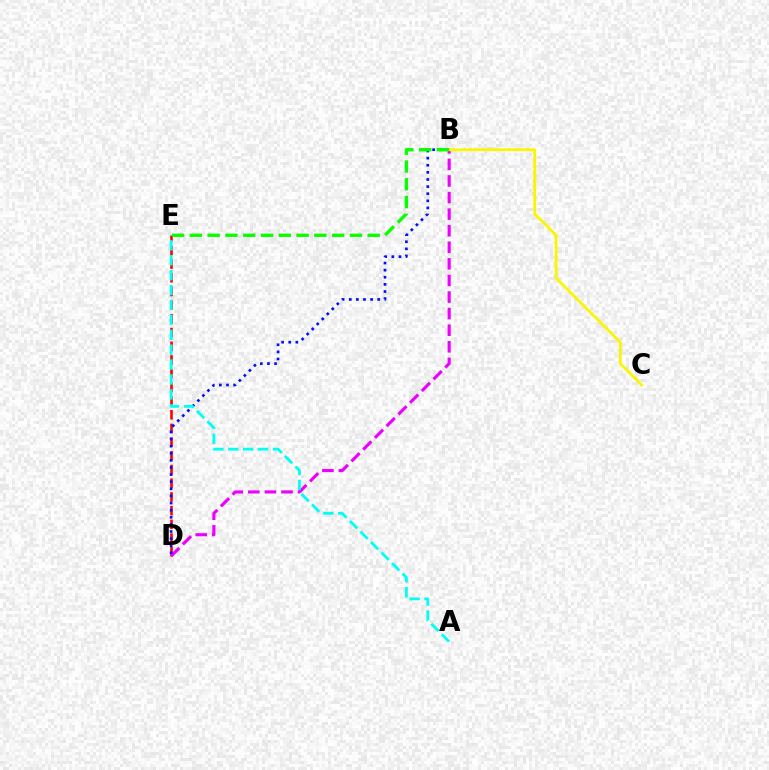{('D', 'E'): [{'color': '#ff0000', 'line_style': 'dashed', 'thickness': 1.86}], ('B', 'D'): [{'color': '#ee00ff', 'line_style': 'dashed', 'thickness': 2.25}, {'color': '#0010ff', 'line_style': 'dotted', 'thickness': 1.93}], ('B', 'C'): [{'color': '#fcf500', 'line_style': 'solid', 'thickness': 2.02}], ('A', 'E'): [{'color': '#00fff6', 'line_style': 'dashed', 'thickness': 2.03}], ('B', 'E'): [{'color': '#08ff00', 'line_style': 'dashed', 'thickness': 2.42}]}